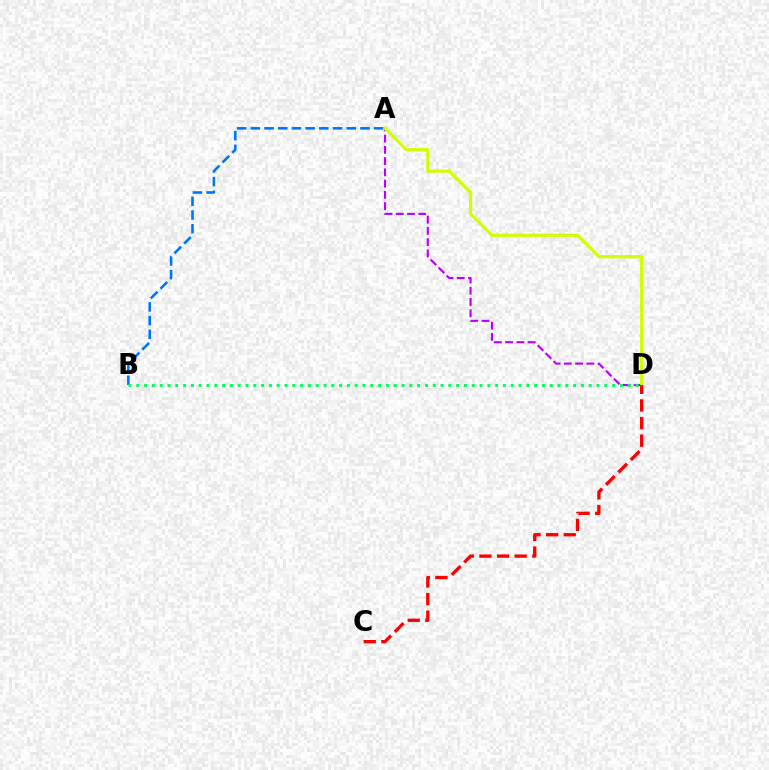{('A', 'D'): [{'color': '#b900ff', 'line_style': 'dashed', 'thickness': 1.53}, {'color': '#d1ff00', 'line_style': 'solid', 'thickness': 2.31}], ('A', 'B'): [{'color': '#0074ff', 'line_style': 'dashed', 'thickness': 1.86}], ('B', 'D'): [{'color': '#00ff5c', 'line_style': 'dotted', 'thickness': 2.12}], ('C', 'D'): [{'color': '#ff0000', 'line_style': 'dashed', 'thickness': 2.39}]}